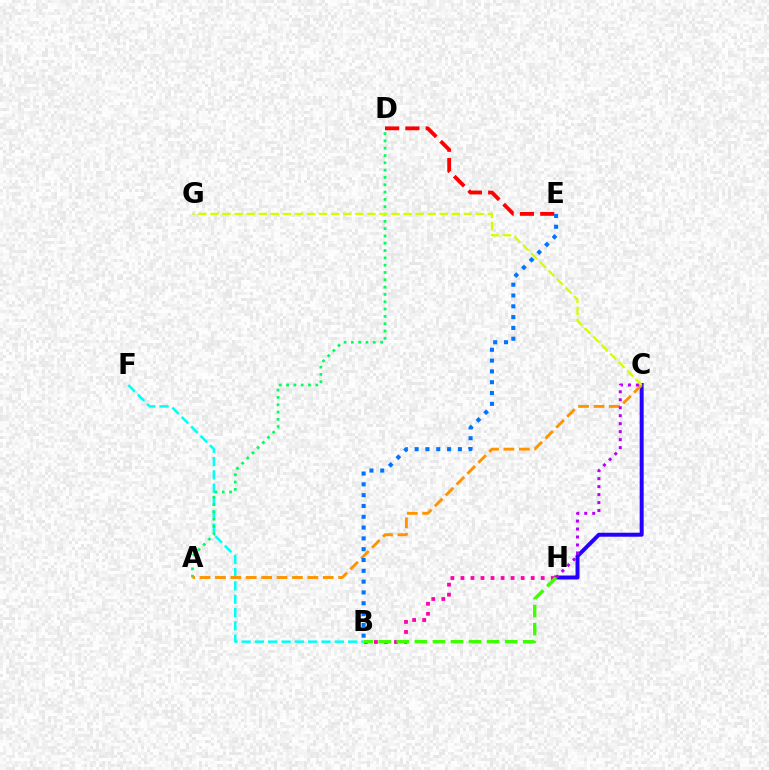{('B', 'F'): [{'color': '#00fff6', 'line_style': 'dashed', 'thickness': 1.81}], ('C', 'H'): [{'color': '#2500ff', 'line_style': 'solid', 'thickness': 2.86}, {'color': '#b900ff', 'line_style': 'dotted', 'thickness': 2.17}], ('A', 'D'): [{'color': '#00ff5c', 'line_style': 'dotted', 'thickness': 1.99}], ('A', 'C'): [{'color': '#ff9400', 'line_style': 'dashed', 'thickness': 2.09}], ('D', 'E'): [{'color': '#ff0000', 'line_style': 'dashed', 'thickness': 2.76}], ('B', 'H'): [{'color': '#ff00ac', 'line_style': 'dotted', 'thickness': 2.73}, {'color': '#3dff00', 'line_style': 'dashed', 'thickness': 2.45}], ('B', 'E'): [{'color': '#0074ff', 'line_style': 'dotted', 'thickness': 2.94}], ('C', 'G'): [{'color': '#d1ff00', 'line_style': 'dashed', 'thickness': 1.64}]}